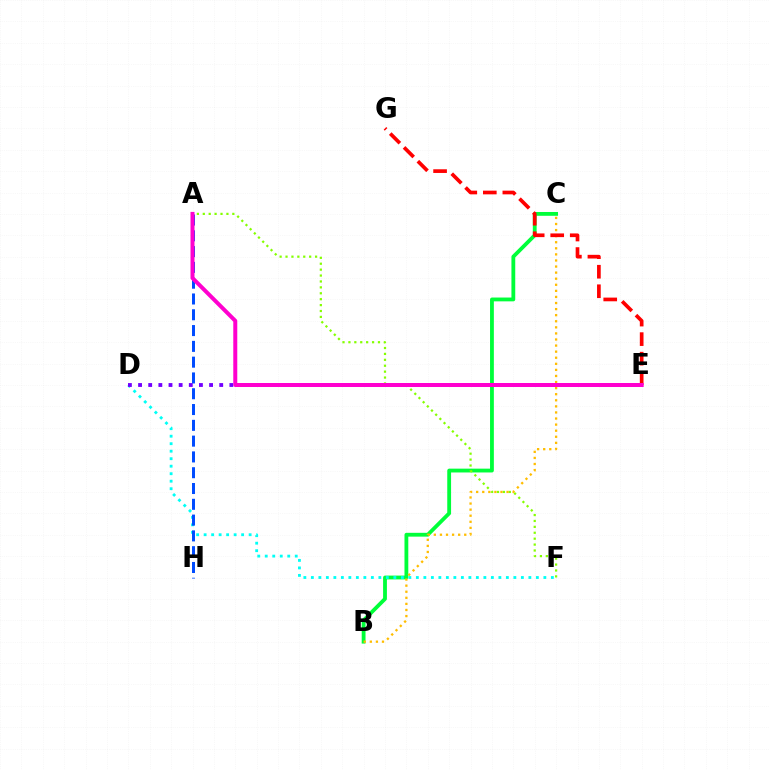{('B', 'C'): [{'color': '#00ff39', 'line_style': 'solid', 'thickness': 2.75}, {'color': '#ffbd00', 'line_style': 'dotted', 'thickness': 1.65}], ('D', 'F'): [{'color': '#00fff6', 'line_style': 'dotted', 'thickness': 2.04}], ('E', 'G'): [{'color': '#ff0000', 'line_style': 'dashed', 'thickness': 2.65}], ('D', 'E'): [{'color': '#7200ff', 'line_style': 'dotted', 'thickness': 2.76}], ('A', 'F'): [{'color': '#84ff00', 'line_style': 'dotted', 'thickness': 1.61}], ('A', 'H'): [{'color': '#004bff', 'line_style': 'dashed', 'thickness': 2.15}], ('A', 'E'): [{'color': '#ff00cf', 'line_style': 'solid', 'thickness': 2.87}]}